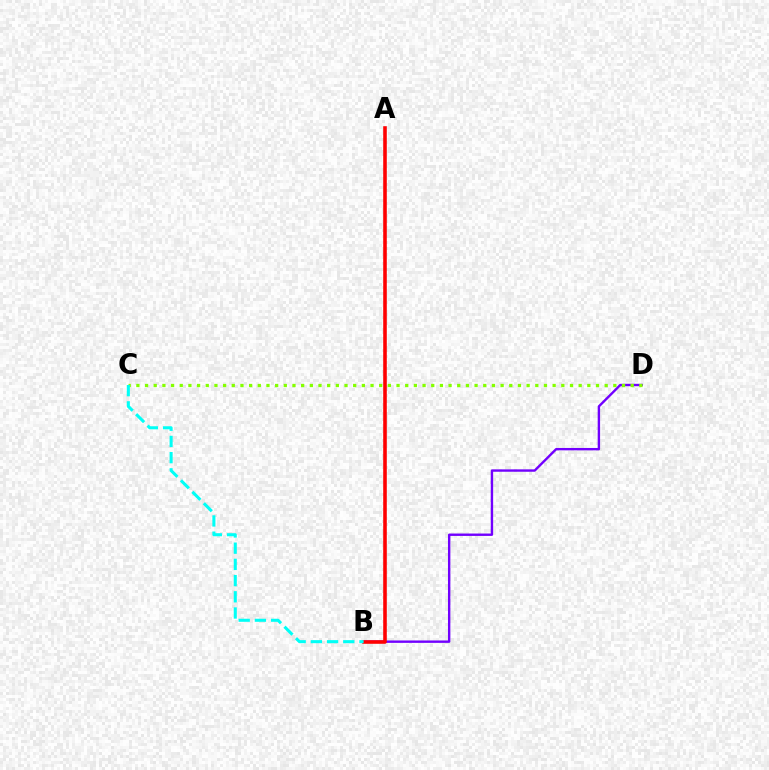{('B', 'D'): [{'color': '#7200ff', 'line_style': 'solid', 'thickness': 1.72}], ('C', 'D'): [{'color': '#84ff00', 'line_style': 'dotted', 'thickness': 2.36}], ('A', 'B'): [{'color': '#ff0000', 'line_style': 'solid', 'thickness': 2.58}], ('B', 'C'): [{'color': '#00fff6', 'line_style': 'dashed', 'thickness': 2.2}]}